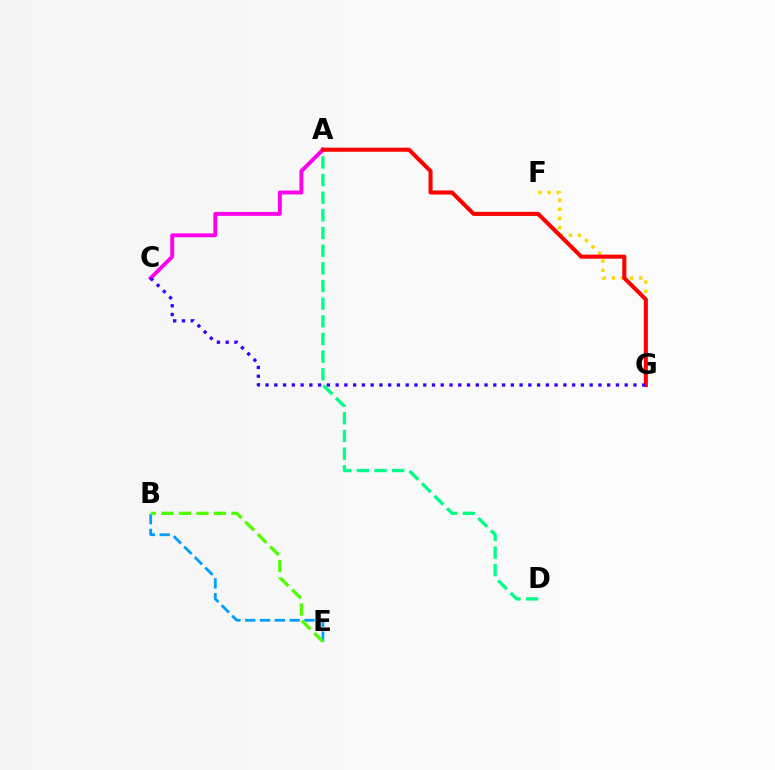{('B', 'E'): [{'color': '#009eff', 'line_style': 'dashed', 'thickness': 2.01}, {'color': '#4fff00', 'line_style': 'dashed', 'thickness': 2.38}], ('A', 'C'): [{'color': '#ff00ed', 'line_style': 'solid', 'thickness': 2.81}], ('F', 'G'): [{'color': '#ffd500', 'line_style': 'dotted', 'thickness': 2.49}], ('A', 'D'): [{'color': '#00ff86', 'line_style': 'dashed', 'thickness': 2.4}], ('A', 'G'): [{'color': '#ff0000', 'line_style': 'solid', 'thickness': 2.92}], ('C', 'G'): [{'color': '#3700ff', 'line_style': 'dotted', 'thickness': 2.38}]}